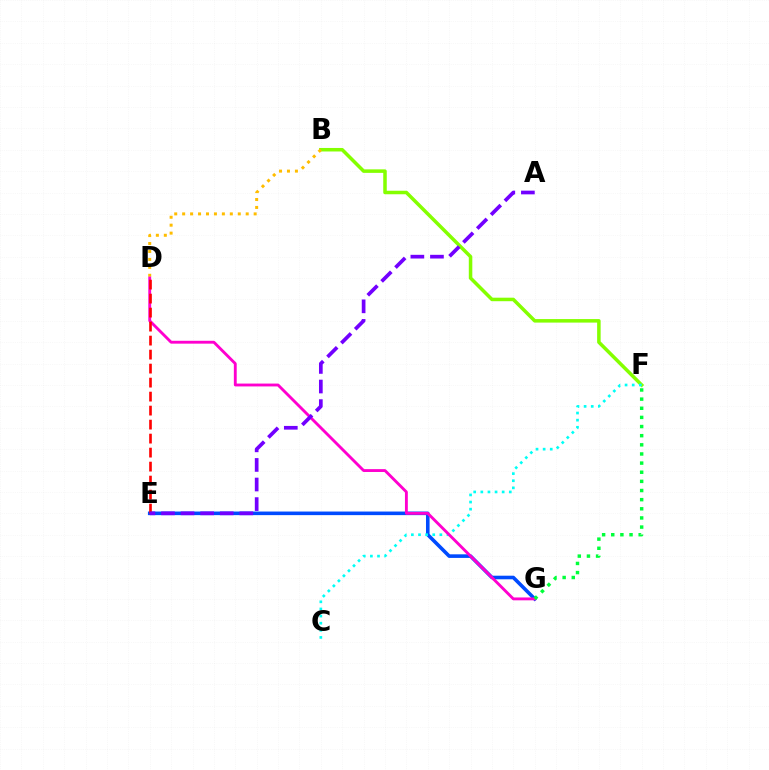{('E', 'G'): [{'color': '#004bff', 'line_style': 'solid', 'thickness': 2.58}], ('B', 'F'): [{'color': '#84ff00', 'line_style': 'solid', 'thickness': 2.53}], ('B', 'D'): [{'color': '#ffbd00', 'line_style': 'dotted', 'thickness': 2.16}], ('C', 'F'): [{'color': '#00fff6', 'line_style': 'dotted', 'thickness': 1.93}], ('D', 'G'): [{'color': '#ff00cf', 'line_style': 'solid', 'thickness': 2.06}], ('F', 'G'): [{'color': '#00ff39', 'line_style': 'dotted', 'thickness': 2.48}], ('D', 'E'): [{'color': '#ff0000', 'line_style': 'dashed', 'thickness': 1.9}], ('A', 'E'): [{'color': '#7200ff', 'line_style': 'dashed', 'thickness': 2.66}]}